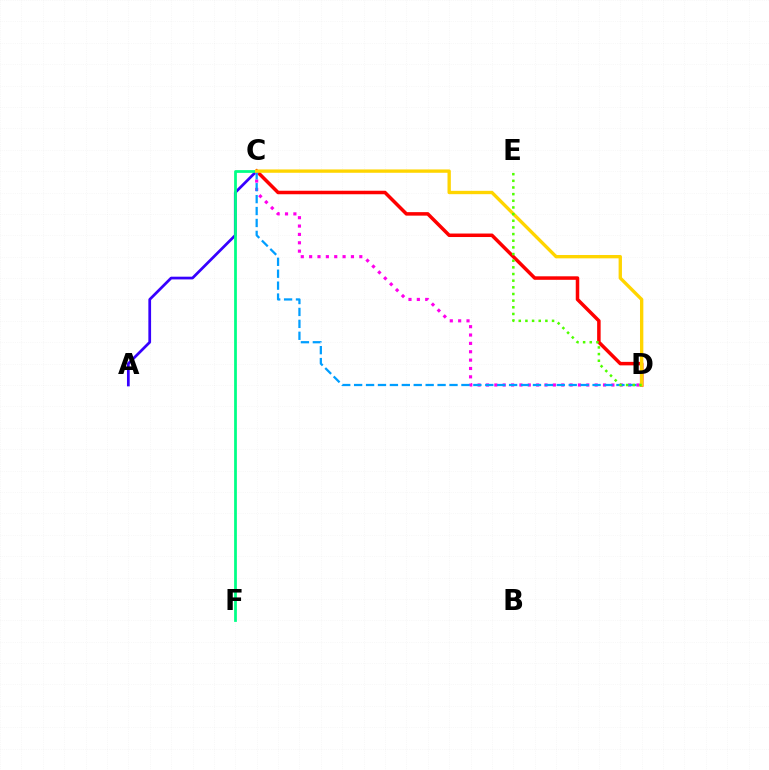{('A', 'C'): [{'color': '#3700ff', 'line_style': 'solid', 'thickness': 1.96}], ('C', 'D'): [{'color': '#ff0000', 'line_style': 'solid', 'thickness': 2.52}, {'color': '#ff00ed', 'line_style': 'dotted', 'thickness': 2.27}, {'color': '#009eff', 'line_style': 'dashed', 'thickness': 1.62}, {'color': '#ffd500', 'line_style': 'solid', 'thickness': 2.41}], ('C', 'F'): [{'color': '#00ff86', 'line_style': 'solid', 'thickness': 1.99}], ('D', 'E'): [{'color': '#4fff00', 'line_style': 'dotted', 'thickness': 1.81}]}